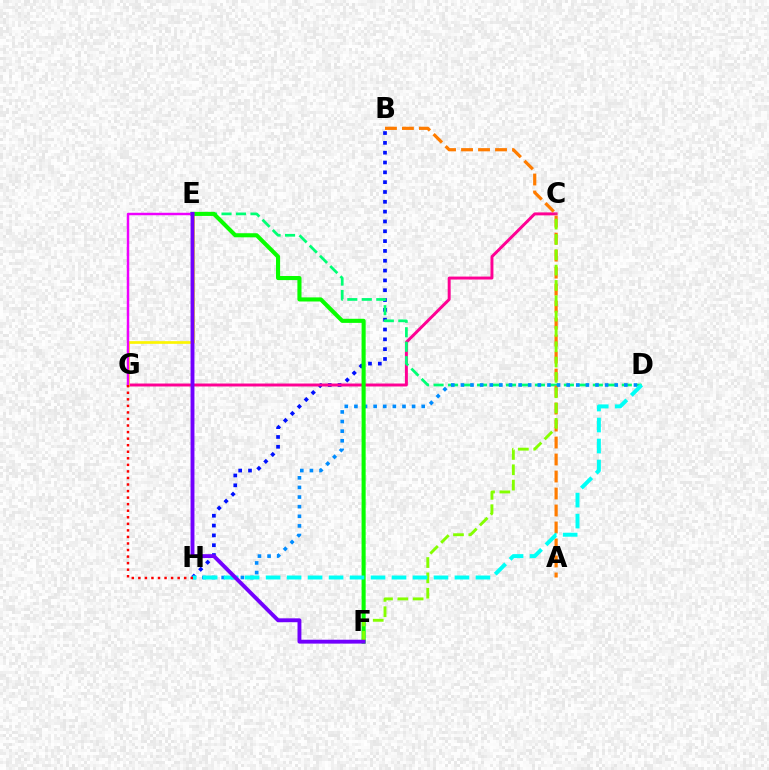{('B', 'H'): [{'color': '#0010ff', 'line_style': 'dotted', 'thickness': 2.67}], ('C', 'G'): [{'color': '#ff0094', 'line_style': 'solid', 'thickness': 2.13}], ('D', 'E'): [{'color': '#00ff74', 'line_style': 'dashed', 'thickness': 1.97}], ('E', 'G'): [{'color': '#fcf500', 'line_style': 'solid', 'thickness': 1.93}, {'color': '#ee00ff', 'line_style': 'solid', 'thickness': 1.77}], ('A', 'B'): [{'color': '#ff7c00', 'line_style': 'dashed', 'thickness': 2.31}], ('D', 'H'): [{'color': '#008cff', 'line_style': 'dotted', 'thickness': 2.61}, {'color': '#00fff6', 'line_style': 'dashed', 'thickness': 2.85}], ('E', 'F'): [{'color': '#08ff00', 'line_style': 'solid', 'thickness': 2.95}, {'color': '#7200ff', 'line_style': 'solid', 'thickness': 2.8}], ('C', 'F'): [{'color': '#84ff00', 'line_style': 'dashed', 'thickness': 2.08}], ('G', 'H'): [{'color': '#ff0000', 'line_style': 'dotted', 'thickness': 1.78}]}